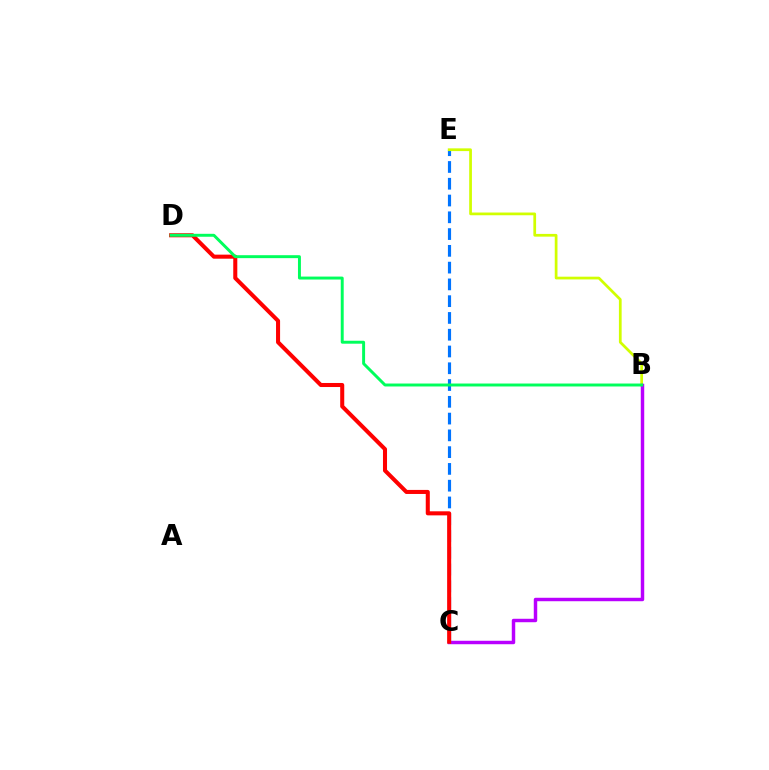{('C', 'E'): [{'color': '#0074ff', 'line_style': 'dashed', 'thickness': 2.28}], ('B', 'E'): [{'color': '#d1ff00', 'line_style': 'solid', 'thickness': 1.97}], ('B', 'C'): [{'color': '#b900ff', 'line_style': 'solid', 'thickness': 2.49}], ('C', 'D'): [{'color': '#ff0000', 'line_style': 'solid', 'thickness': 2.92}], ('B', 'D'): [{'color': '#00ff5c', 'line_style': 'solid', 'thickness': 2.12}]}